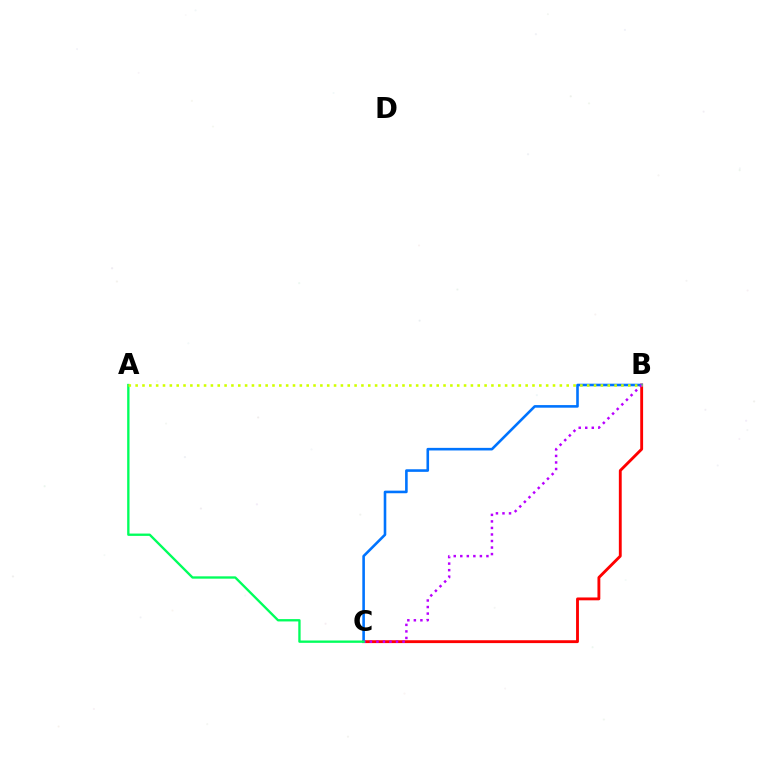{('B', 'C'): [{'color': '#ff0000', 'line_style': 'solid', 'thickness': 2.06}, {'color': '#0074ff', 'line_style': 'solid', 'thickness': 1.87}, {'color': '#b900ff', 'line_style': 'dotted', 'thickness': 1.78}], ('A', 'C'): [{'color': '#00ff5c', 'line_style': 'solid', 'thickness': 1.68}], ('A', 'B'): [{'color': '#d1ff00', 'line_style': 'dotted', 'thickness': 1.86}]}